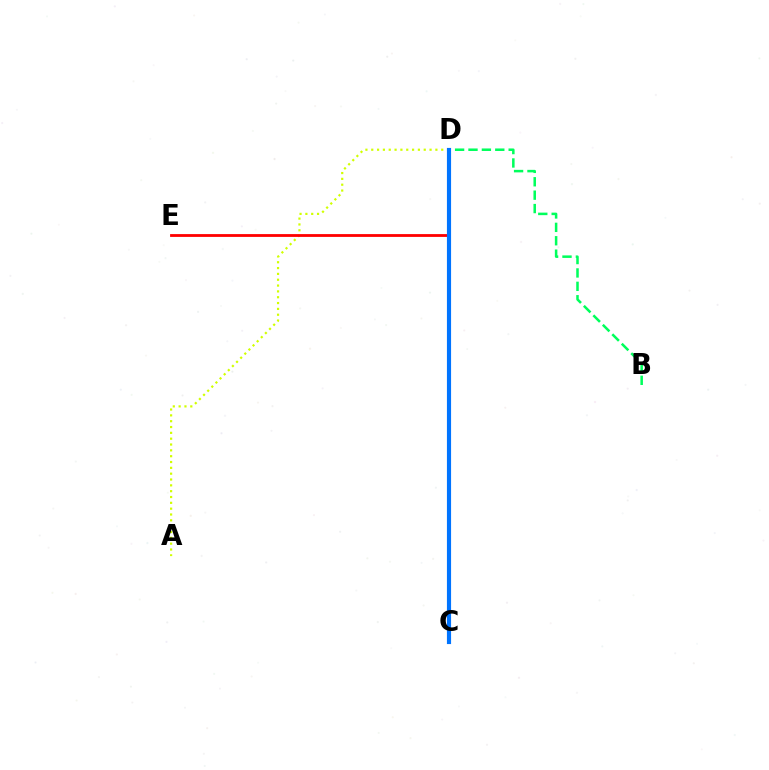{('C', 'D'): [{'color': '#b900ff', 'line_style': 'dashed', 'thickness': 2.04}, {'color': '#0074ff', 'line_style': 'solid', 'thickness': 2.99}], ('B', 'D'): [{'color': '#00ff5c', 'line_style': 'dashed', 'thickness': 1.82}], ('A', 'D'): [{'color': '#d1ff00', 'line_style': 'dotted', 'thickness': 1.58}], ('D', 'E'): [{'color': '#ff0000', 'line_style': 'solid', 'thickness': 2.02}]}